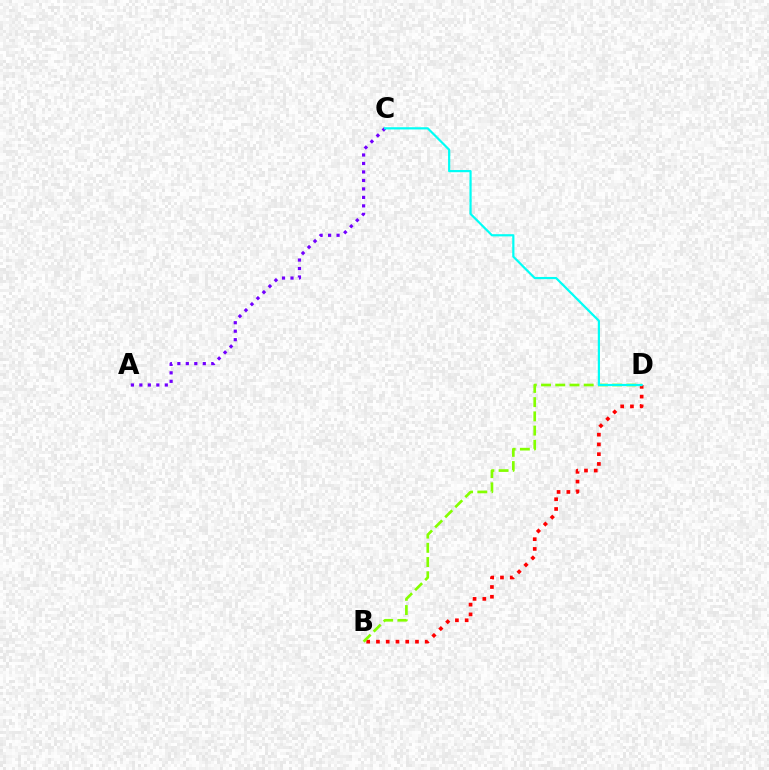{('B', 'D'): [{'color': '#ff0000', 'line_style': 'dotted', 'thickness': 2.65}, {'color': '#84ff00', 'line_style': 'dashed', 'thickness': 1.93}], ('A', 'C'): [{'color': '#7200ff', 'line_style': 'dotted', 'thickness': 2.3}], ('C', 'D'): [{'color': '#00fff6', 'line_style': 'solid', 'thickness': 1.59}]}